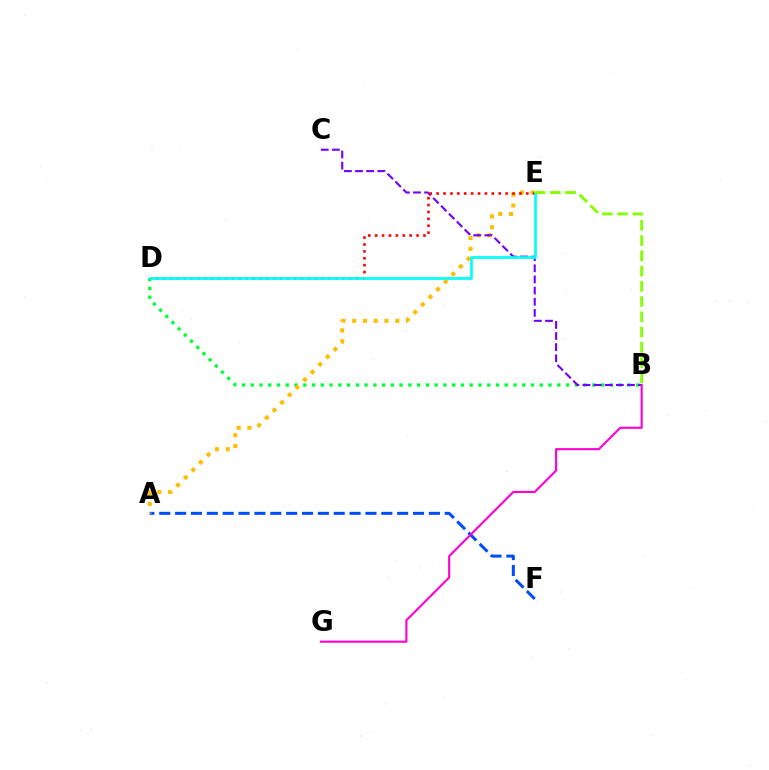{('A', 'F'): [{'color': '#004bff', 'line_style': 'dashed', 'thickness': 2.15}], ('B', 'D'): [{'color': '#00ff39', 'line_style': 'dotted', 'thickness': 2.38}], ('A', 'E'): [{'color': '#ffbd00', 'line_style': 'dotted', 'thickness': 2.93}], ('B', 'C'): [{'color': '#7200ff', 'line_style': 'dashed', 'thickness': 1.51}], ('D', 'E'): [{'color': '#ff0000', 'line_style': 'dotted', 'thickness': 1.87}, {'color': '#00fff6', 'line_style': 'solid', 'thickness': 1.95}], ('B', 'E'): [{'color': '#84ff00', 'line_style': 'dashed', 'thickness': 2.07}], ('B', 'G'): [{'color': '#ff00cf', 'line_style': 'solid', 'thickness': 1.52}]}